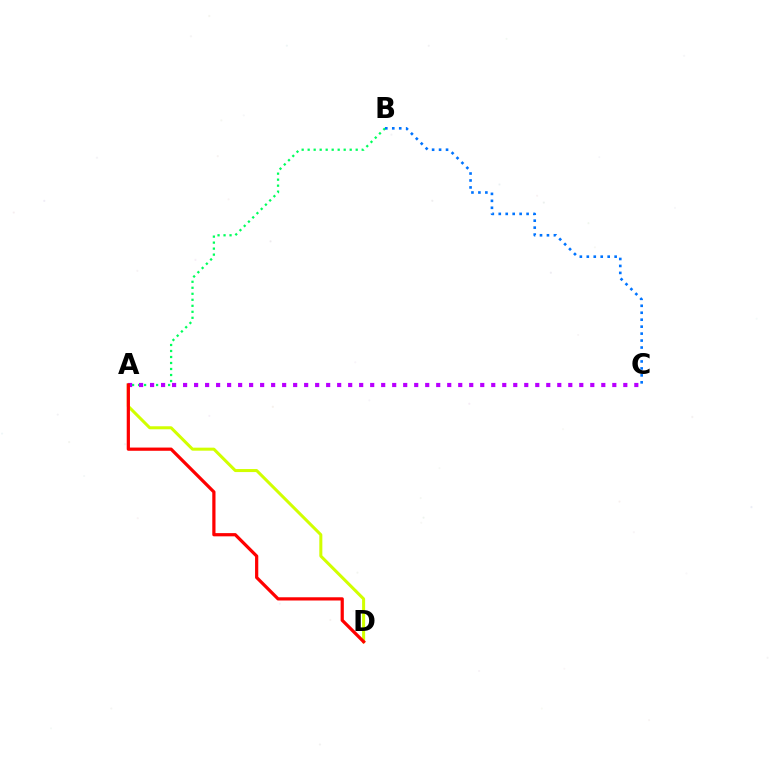{('A', 'B'): [{'color': '#00ff5c', 'line_style': 'dotted', 'thickness': 1.63}], ('A', 'D'): [{'color': '#d1ff00', 'line_style': 'solid', 'thickness': 2.18}, {'color': '#ff0000', 'line_style': 'solid', 'thickness': 2.32}], ('A', 'C'): [{'color': '#b900ff', 'line_style': 'dotted', 'thickness': 2.99}], ('B', 'C'): [{'color': '#0074ff', 'line_style': 'dotted', 'thickness': 1.89}]}